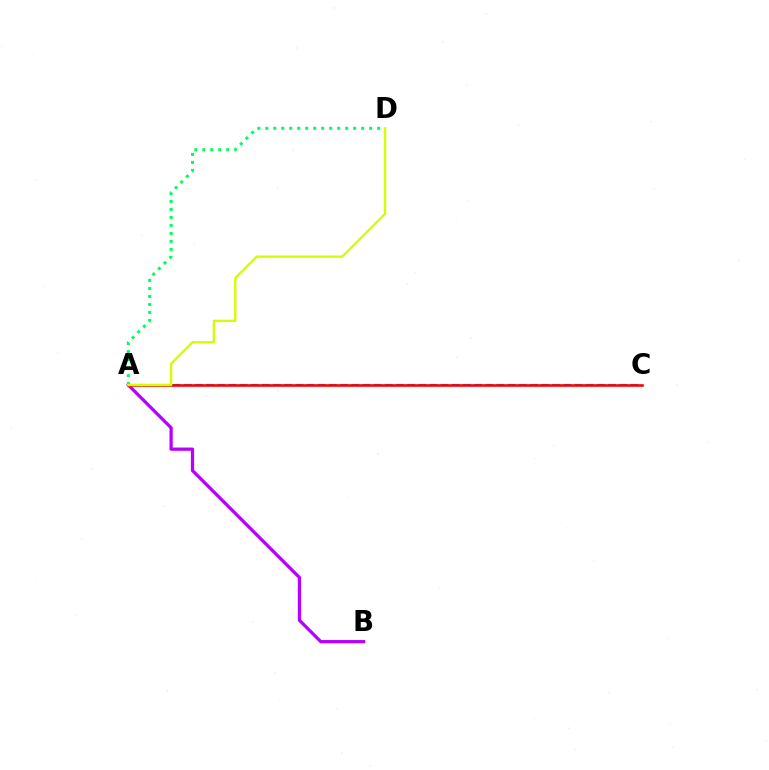{('A', 'B'): [{'color': '#b900ff', 'line_style': 'solid', 'thickness': 2.35}], ('A', 'C'): [{'color': '#0074ff', 'line_style': 'dashed', 'thickness': 1.52}, {'color': '#ff0000', 'line_style': 'solid', 'thickness': 1.87}], ('A', 'D'): [{'color': '#00ff5c', 'line_style': 'dotted', 'thickness': 2.17}, {'color': '#d1ff00', 'line_style': 'solid', 'thickness': 1.69}]}